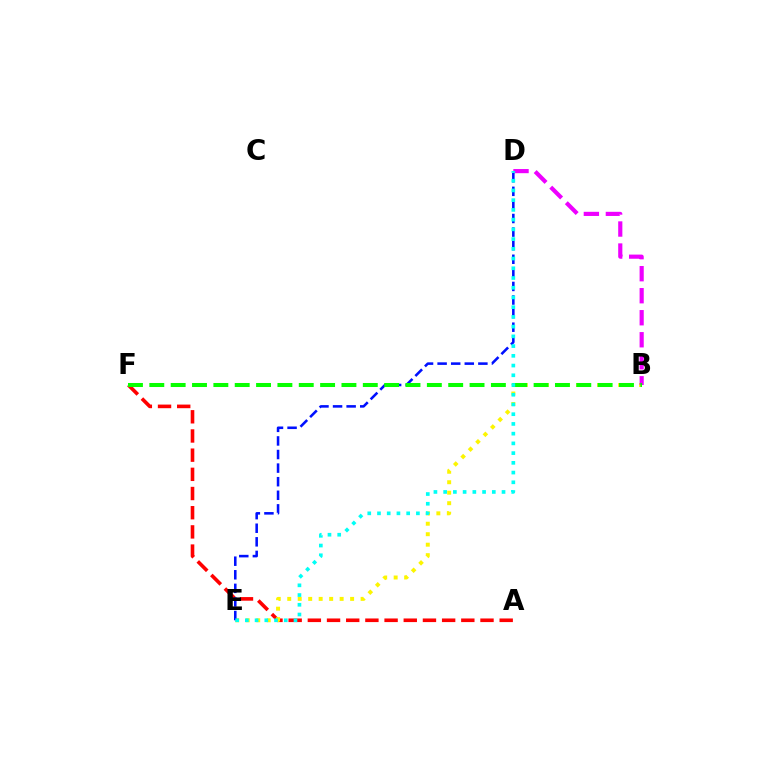{('A', 'F'): [{'color': '#ff0000', 'line_style': 'dashed', 'thickness': 2.61}], ('B', 'E'): [{'color': '#fcf500', 'line_style': 'dotted', 'thickness': 2.85}], ('B', 'D'): [{'color': '#ee00ff', 'line_style': 'dashed', 'thickness': 2.99}], ('D', 'E'): [{'color': '#0010ff', 'line_style': 'dashed', 'thickness': 1.85}, {'color': '#00fff6', 'line_style': 'dotted', 'thickness': 2.64}], ('B', 'F'): [{'color': '#08ff00', 'line_style': 'dashed', 'thickness': 2.9}]}